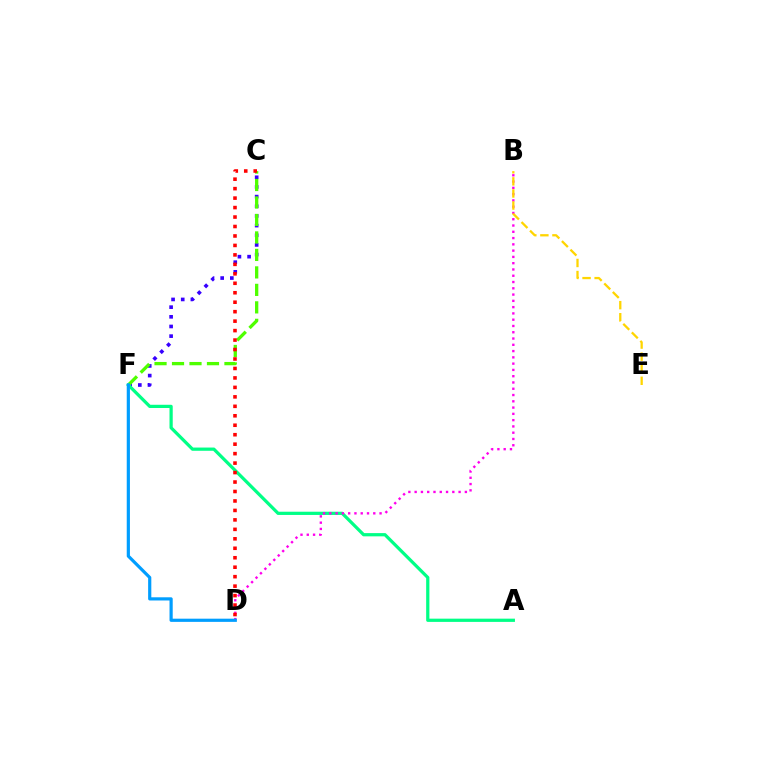{('C', 'F'): [{'color': '#3700ff', 'line_style': 'dotted', 'thickness': 2.62}, {'color': '#4fff00', 'line_style': 'dashed', 'thickness': 2.37}], ('A', 'F'): [{'color': '#00ff86', 'line_style': 'solid', 'thickness': 2.33}], ('B', 'D'): [{'color': '#ff00ed', 'line_style': 'dotted', 'thickness': 1.71}], ('C', 'D'): [{'color': '#ff0000', 'line_style': 'dotted', 'thickness': 2.57}], ('D', 'F'): [{'color': '#009eff', 'line_style': 'solid', 'thickness': 2.3}], ('B', 'E'): [{'color': '#ffd500', 'line_style': 'dashed', 'thickness': 1.64}]}